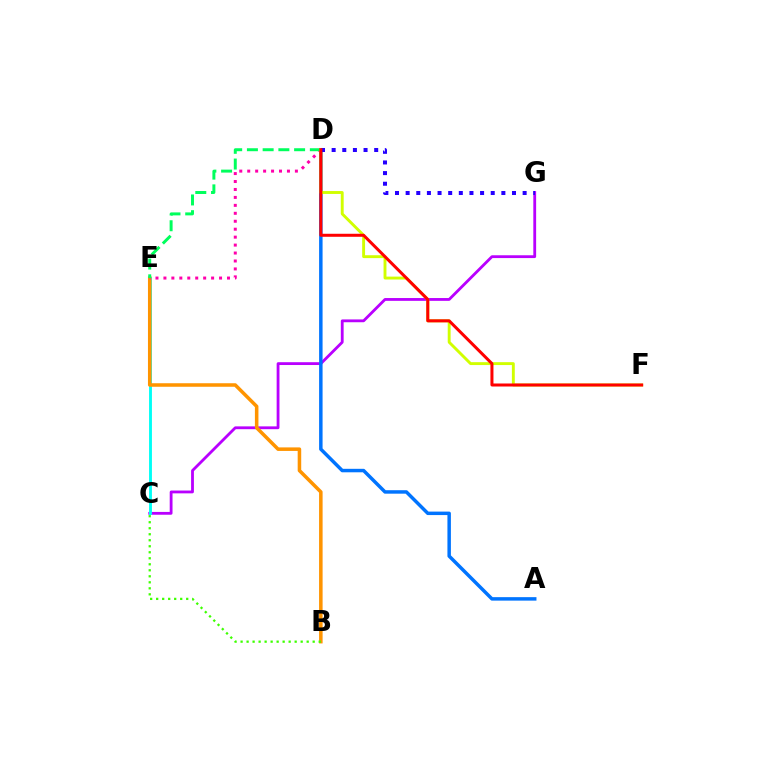{('C', 'G'): [{'color': '#b900ff', 'line_style': 'solid', 'thickness': 2.03}], ('C', 'E'): [{'color': '#00fff6', 'line_style': 'solid', 'thickness': 2.07}], ('B', 'E'): [{'color': '#ff9400', 'line_style': 'solid', 'thickness': 2.54}], ('A', 'D'): [{'color': '#0074ff', 'line_style': 'solid', 'thickness': 2.5}], ('D', 'E'): [{'color': '#ff00ac', 'line_style': 'dotted', 'thickness': 2.16}, {'color': '#00ff5c', 'line_style': 'dashed', 'thickness': 2.14}], ('B', 'C'): [{'color': '#3dff00', 'line_style': 'dotted', 'thickness': 1.63}], ('D', 'F'): [{'color': '#d1ff00', 'line_style': 'solid', 'thickness': 2.09}, {'color': '#ff0000', 'line_style': 'solid', 'thickness': 2.17}], ('D', 'G'): [{'color': '#2500ff', 'line_style': 'dotted', 'thickness': 2.89}]}